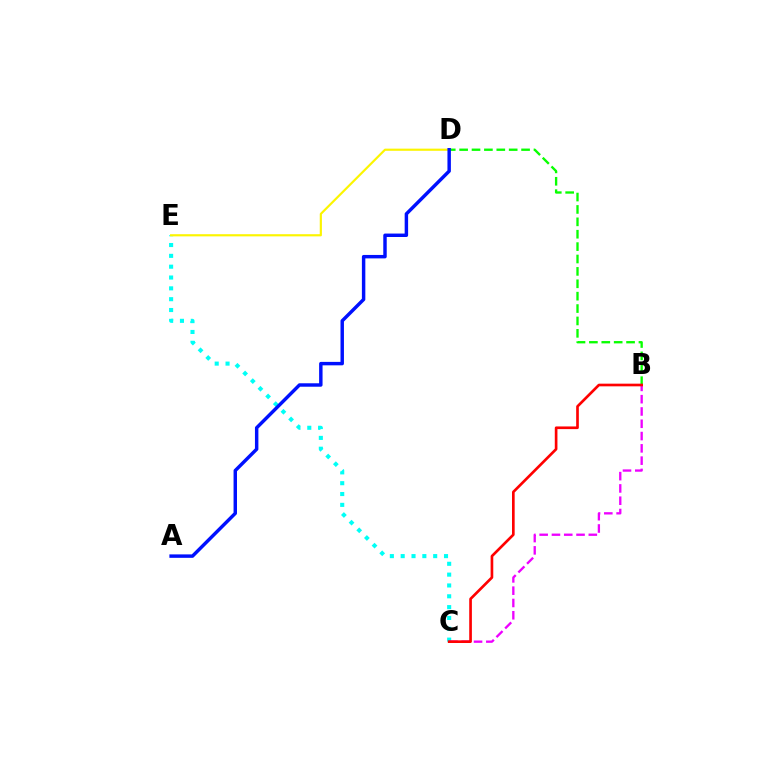{('B', 'D'): [{'color': '#08ff00', 'line_style': 'dashed', 'thickness': 1.68}], ('C', 'E'): [{'color': '#00fff6', 'line_style': 'dotted', 'thickness': 2.94}], ('D', 'E'): [{'color': '#fcf500', 'line_style': 'solid', 'thickness': 1.56}], ('B', 'C'): [{'color': '#ee00ff', 'line_style': 'dashed', 'thickness': 1.67}, {'color': '#ff0000', 'line_style': 'solid', 'thickness': 1.92}], ('A', 'D'): [{'color': '#0010ff', 'line_style': 'solid', 'thickness': 2.48}]}